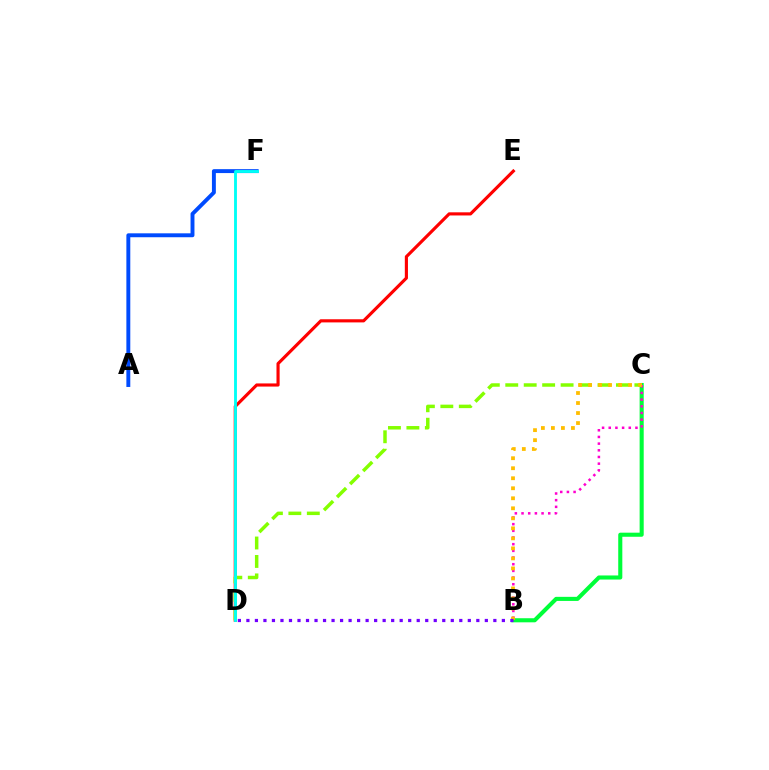{('D', 'E'): [{'color': '#ff0000', 'line_style': 'solid', 'thickness': 2.26}], ('B', 'C'): [{'color': '#00ff39', 'line_style': 'solid', 'thickness': 2.94}, {'color': '#ff00cf', 'line_style': 'dotted', 'thickness': 1.81}, {'color': '#ffbd00', 'line_style': 'dotted', 'thickness': 2.72}], ('C', 'D'): [{'color': '#84ff00', 'line_style': 'dashed', 'thickness': 2.51}], ('A', 'F'): [{'color': '#004bff', 'line_style': 'solid', 'thickness': 2.82}], ('D', 'F'): [{'color': '#00fff6', 'line_style': 'solid', 'thickness': 2.07}], ('B', 'D'): [{'color': '#7200ff', 'line_style': 'dotted', 'thickness': 2.31}]}